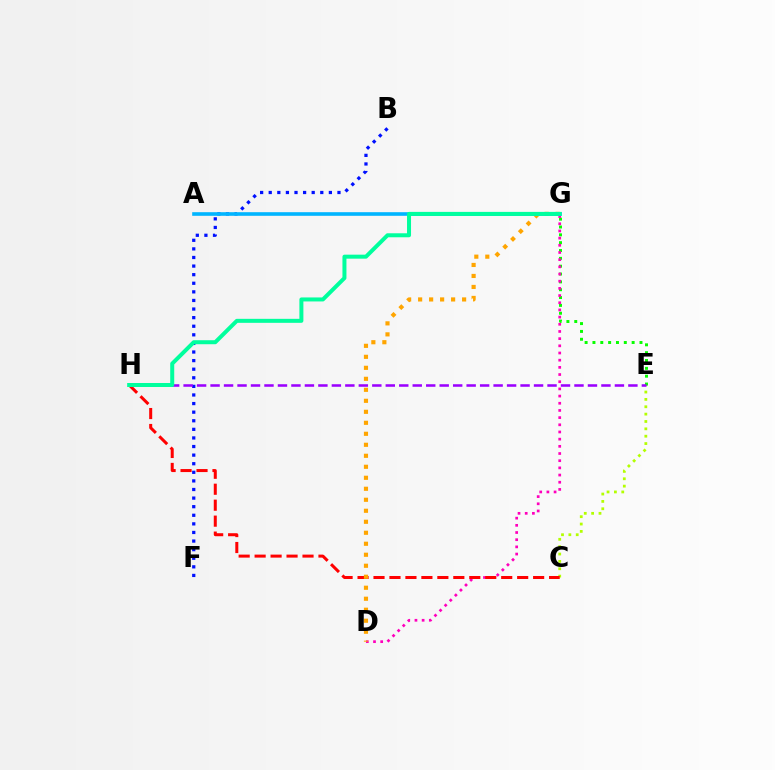{('C', 'E'): [{'color': '#b3ff00', 'line_style': 'dotted', 'thickness': 2.0}], ('B', 'F'): [{'color': '#0010ff', 'line_style': 'dotted', 'thickness': 2.33}], ('E', 'G'): [{'color': '#08ff00', 'line_style': 'dotted', 'thickness': 2.13}], ('D', 'G'): [{'color': '#ff00bd', 'line_style': 'dotted', 'thickness': 1.95}, {'color': '#ffa500', 'line_style': 'dotted', 'thickness': 2.99}], ('C', 'H'): [{'color': '#ff0000', 'line_style': 'dashed', 'thickness': 2.17}], ('E', 'H'): [{'color': '#9b00ff', 'line_style': 'dashed', 'thickness': 1.83}], ('A', 'G'): [{'color': '#00b5ff', 'line_style': 'solid', 'thickness': 2.6}], ('G', 'H'): [{'color': '#00ff9d', 'line_style': 'solid', 'thickness': 2.88}]}